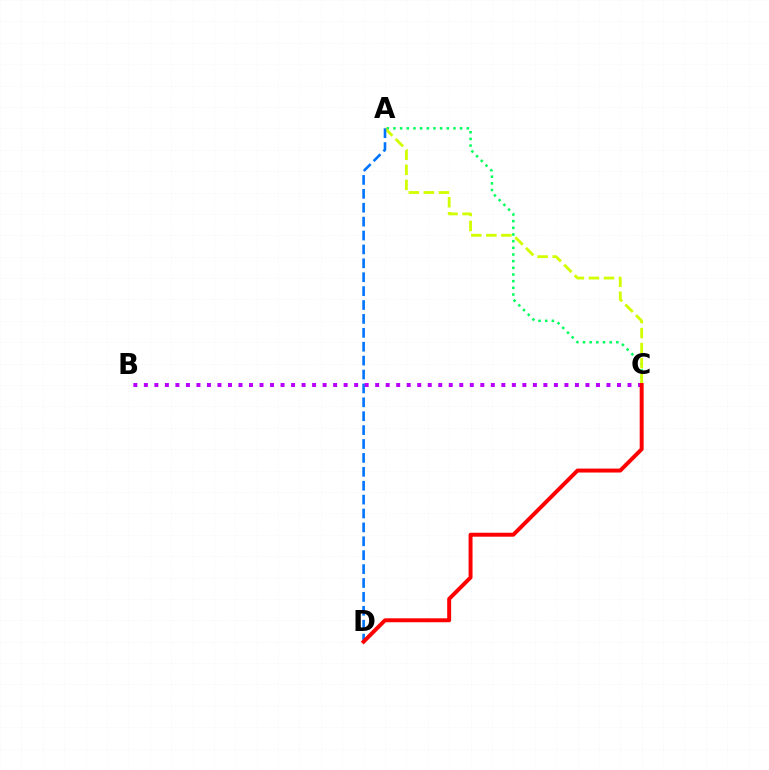{('A', 'C'): [{'color': '#00ff5c', 'line_style': 'dotted', 'thickness': 1.81}, {'color': '#d1ff00', 'line_style': 'dashed', 'thickness': 2.04}], ('A', 'D'): [{'color': '#0074ff', 'line_style': 'dashed', 'thickness': 1.89}], ('B', 'C'): [{'color': '#b900ff', 'line_style': 'dotted', 'thickness': 2.86}], ('C', 'D'): [{'color': '#ff0000', 'line_style': 'solid', 'thickness': 2.84}]}